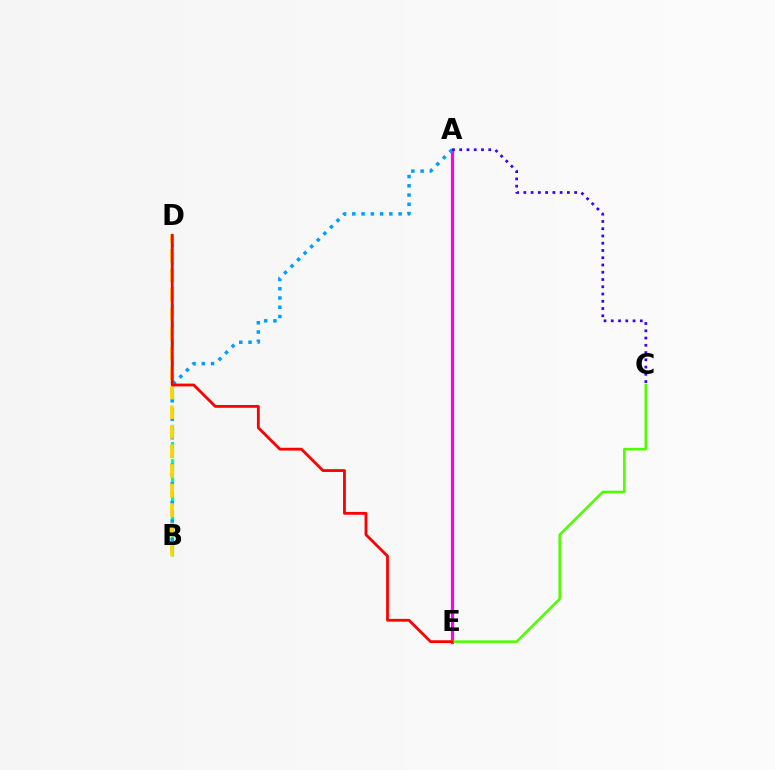{('A', 'E'): [{'color': '#ff00ed', 'line_style': 'solid', 'thickness': 2.31}], ('B', 'D'): [{'color': '#00ff86', 'line_style': 'dashed', 'thickness': 2.34}, {'color': '#ffd500', 'line_style': 'dashed', 'thickness': 2.66}], ('A', 'B'): [{'color': '#009eff', 'line_style': 'dotted', 'thickness': 2.52}], ('C', 'E'): [{'color': '#4fff00', 'line_style': 'solid', 'thickness': 1.86}], ('D', 'E'): [{'color': '#ff0000', 'line_style': 'solid', 'thickness': 2.02}], ('A', 'C'): [{'color': '#3700ff', 'line_style': 'dotted', 'thickness': 1.97}]}